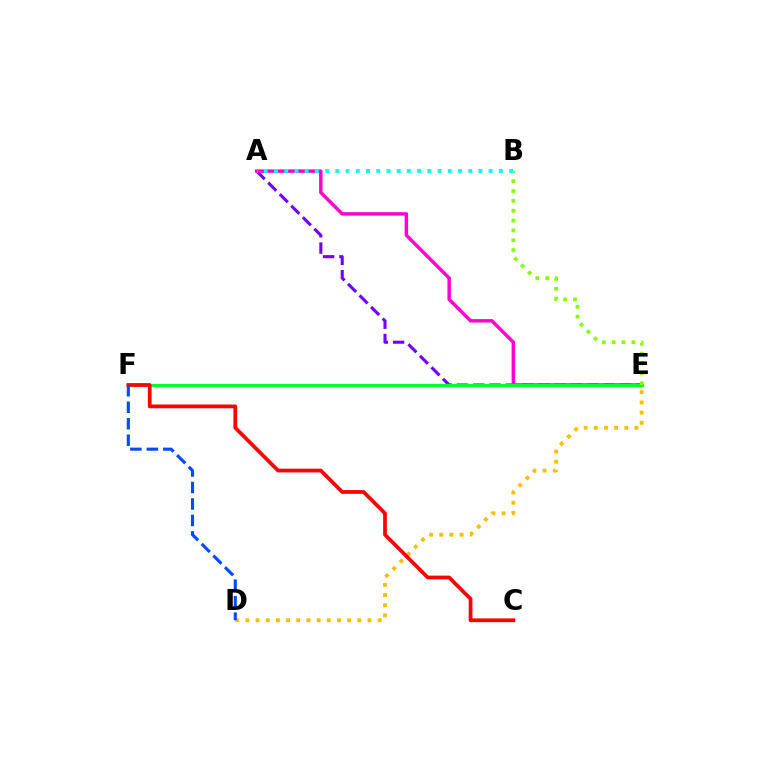{('A', 'E'): [{'color': '#7200ff', 'line_style': 'dashed', 'thickness': 2.22}, {'color': '#ff00cf', 'line_style': 'solid', 'thickness': 2.48}], ('E', 'F'): [{'color': '#00ff39', 'line_style': 'solid', 'thickness': 2.33}], ('B', 'E'): [{'color': '#84ff00', 'line_style': 'dotted', 'thickness': 2.68}], ('D', 'E'): [{'color': '#ffbd00', 'line_style': 'dotted', 'thickness': 2.76}], ('C', 'F'): [{'color': '#ff0000', 'line_style': 'solid', 'thickness': 2.69}], ('D', 'F'): [{'color': '#004bff', 'line_style': 'dashed', 'thickness': 2.24}], ('A', 'B'): [{'color': '#00fff6', 'line_style': 'dotted', 'thickness': 2.78}]}